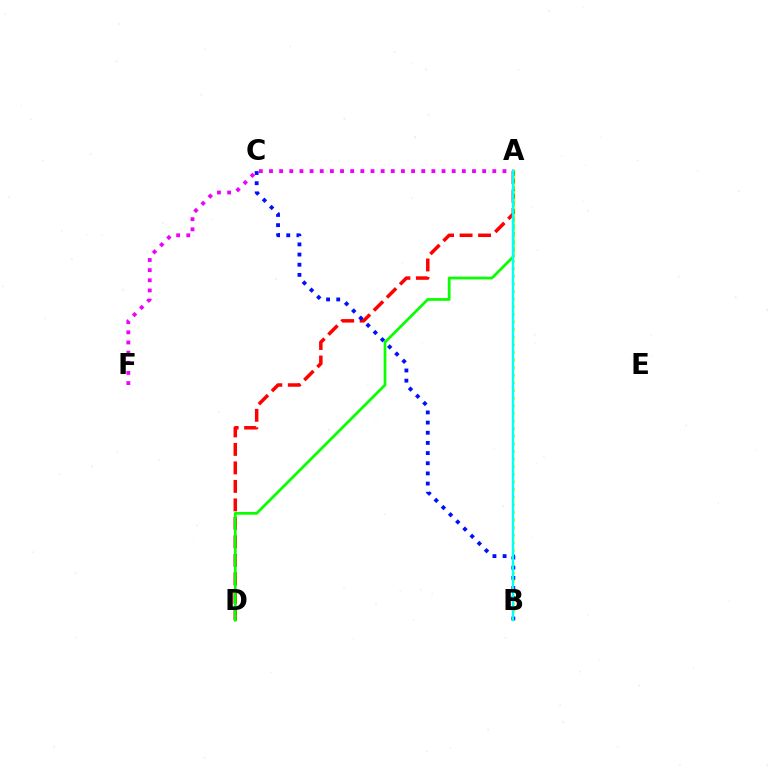{('A', 'D'): [{'color': '#ff0000', 'line_style': 'dashed', 'thickness': 2.51}, {'color': '#08ff00', 'line_style': 'solid', 'thickness': 1.97}], ('A', 'B'): [{'color': '#fcf500', 'line_style': 'dotted', 'thickness': 2.07}, {'color': '#00fff6', 'line_style': 'solid', 'thickness': 1.72}], ('B', 'C'): [{'color': '#0010ff', 'line_style': 'dotted', 'thickness': 2.76}], ('A', 'F'): [{'color': '#ee00ff', 'line_style': 'dotted', 'thickness': 2.76}]}